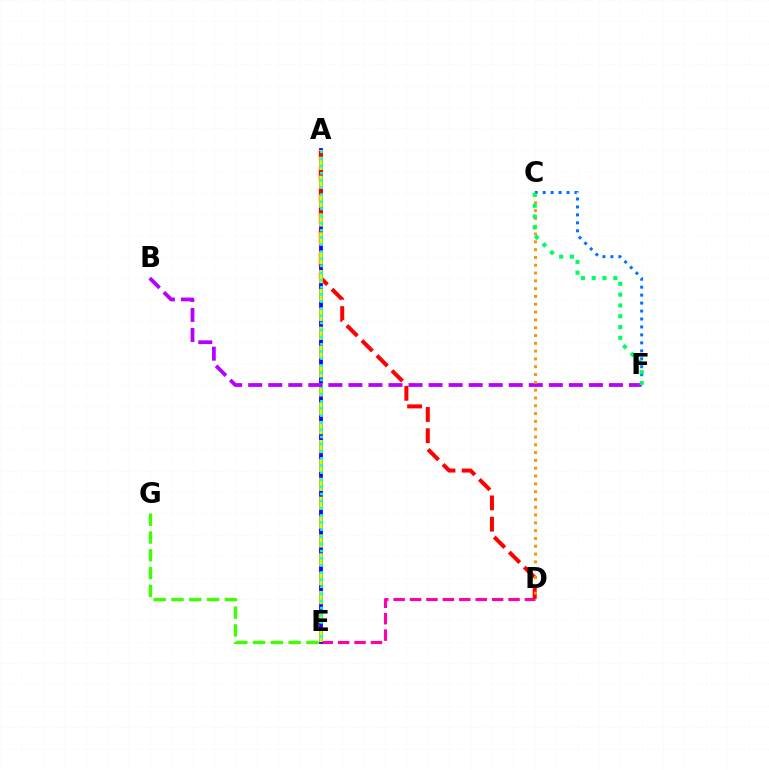{('E', 'G'): [{'color': '#3dff00', 'line_style': 'dashed', 'thickness': 2.42}], ('D', 'E'): [{'color': '#ff00ac', 'line_style': 'dashed', 'thickness': 2.23}], ('C', 'F'): [{'color': '#0074ff', 'line_style': 'dotted', 'thickness': 2.16}, {'color': '#00ff5c', 'line_style': 'dotted', 'thickness': 2.93}], ('A', 'E'): [{'color': '#2500ff', 'line_style': 'solid', 'thickness': 2.75}, {'color': '#d1ff00', 'line_style': 'dashed', 'thickness': 2.57}, {'color': '#00fff6', 'line_style': 'dotted', 'thickness': 1.94}], ('A', 'D'): [{'color': '#ff0000', 'line_style': 'dashed', 'thickness': 2.89}], ('B', 'F'): [{'color': '#b900ff', 'line_style': 'dashed', 'thickness': 2.72}], ('C', 'D'): [{'color': '#ff9400', 'line_style': 'dotted', 'thickness': 2.12}]}